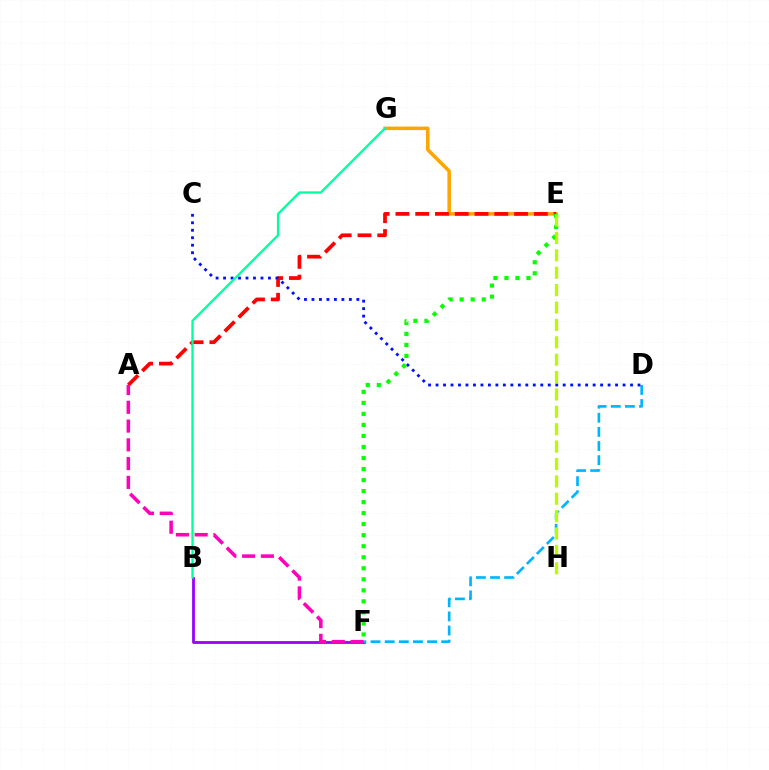{('B', 'F'): [{'color': '#9b00ff', 'line_style': 'solid', 'thickness': 2.01}], ('E', 'G'): [{'color': '#ffa500', 'line_style': 'solid', 'thickness': 2.53}], ('A', 'E'): [{'color': '#ff0000', 'line_style': 'dashed', 'thickness': 2.69}], ('D', 'F'): [{'color': '#00b5ff', 'line_style': 'dashed', 'thickness': 1.92}], ('C', 'D'): [{'color': '#0010ff', 'line_style': 'dotted', 'thickness': 2.03}], ('E', 'F'): [{'color': '#08ff00', 'line_style': 'dotted', 'thickness': 3.0}], ('E', 'H'): [{'color': '#b3ff00', 'line_style': 'dashed', 'thickness': 2.36}], ('A', 'F'): [{'color': '#ff00bd', 'line_style': 'dashed', 'thickness': 2.55}], ('B', 'G'): [{'color': '#00ff9d', 'line_style': 'solid', 'thickness': 1.65}]}